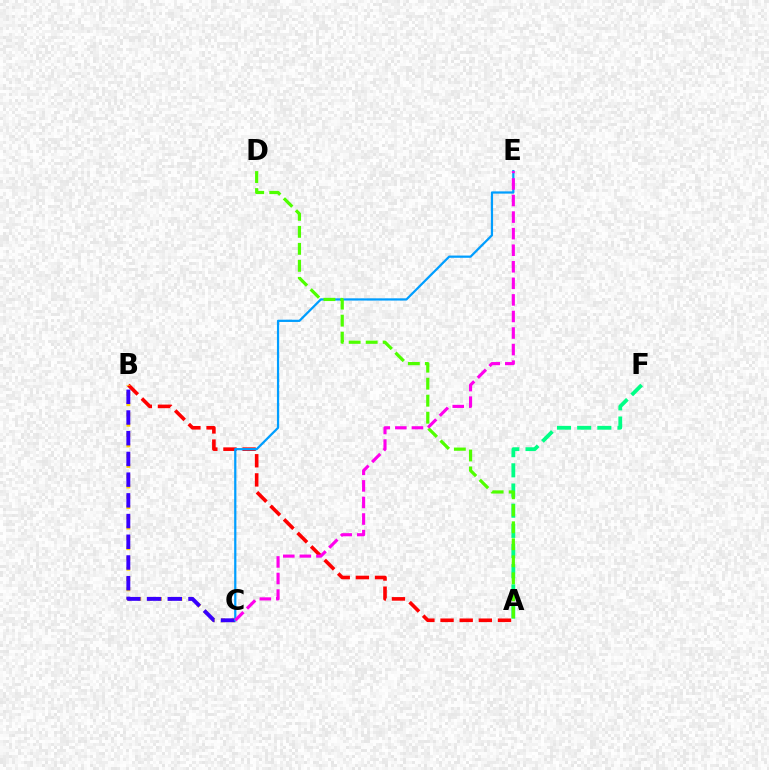{('A', 'B'): [{'color': '#ff0000', 'line_style': 'dashed', 'thickness': 2.6}], ('B', 'C'): [{'color': '#ffd500', 'line_style': 'dotted', 'thickness': 2.79}, {'color': '#3700ff', 'line_style': 'dashed', 'thickness': 2.81}], ('A', 'F'): [{'color': '#00ff86', 'line_style': 'dashed', 'thickness': 2.74}], ('C', 'E'): [{'color': '#009eff', 'line_style': 'solid', 'thickness': 1.61}, {'color': '#ff00ed', 'line_style': 'dashed', 'thickness': 2.25}], ('A', 'D'): [{'color': '#4fff00', 'line_style': 'dashed', 'thickness': 2.31}]}